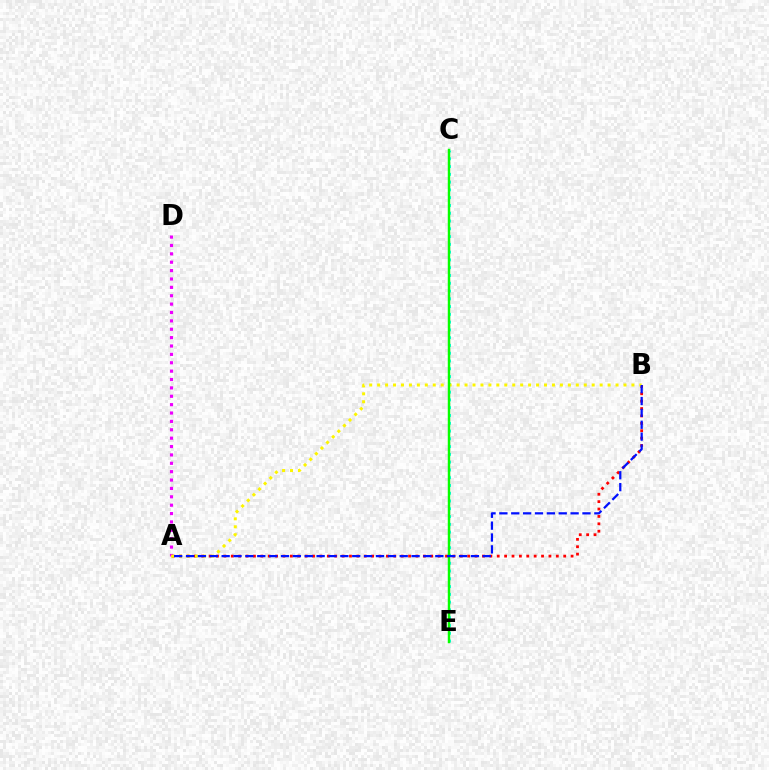{('A', 'B'): [{'color': '#ff0000', 'line_style': 'dotted', 'thickness': 2.01}, {'color': '#fcf500', 'line_style': 'dotted', 'thickness': 2.16}, {'color': '#0010ff', 'line_style': 'dashed', 'thickness': 1.61}], ('C', 'E'): [{'color': '#00fff6', 'line_style': 'dotted', 'thickness': 2.11}, {'color': '#08ff00', 'line_style': 'solid', 'thickness': 1.76}], ('A', 'D'): [{'color': '#ee00ff', 'line_style': 'dotted', 'thickness': 2.28}]}